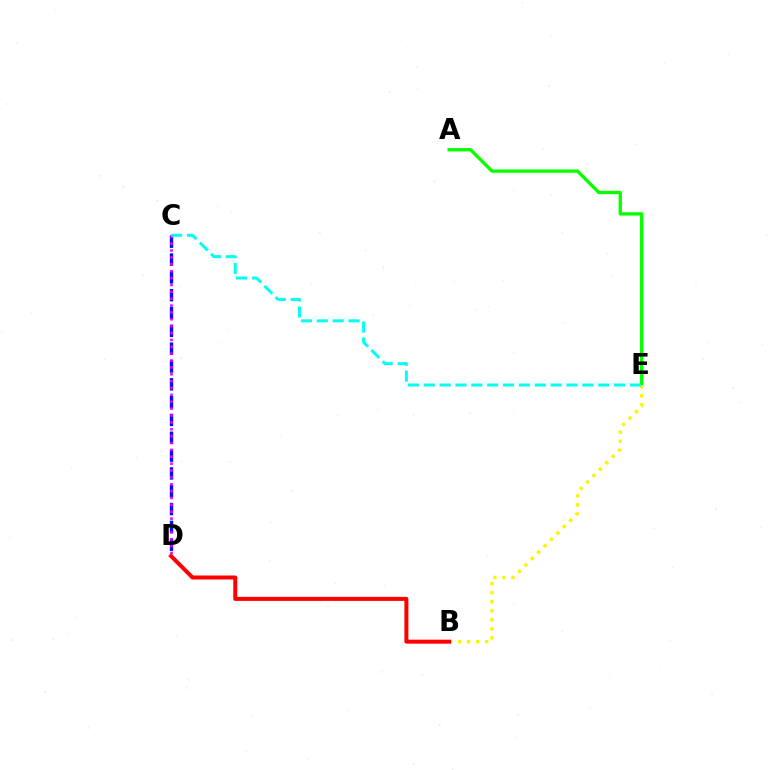{('A', 'E'): [{'color': '#08ff00', 'line_style': 'solid', 'thickness': 2.41}], ('C', 'D'): [{'color': '#0010ff', 'line_style': 'dashed', 'thickness': 2.42}, {'color': '#ee00ff', 'line_style': 'dotted', 'thickness': 1.87}], ('B', 'E'): [{'color': '#fcf500', 'line_style': 'dotted', 'thickness': 2.46}], ('C', 'E'): [{'color': '#00fff6', 'line_style': 'dashed', 'thickness': 2.15}], ('B', 'D'): [{'color': '#ff0000', 'line_style': 'solid', 'thickness': 2.88}]}